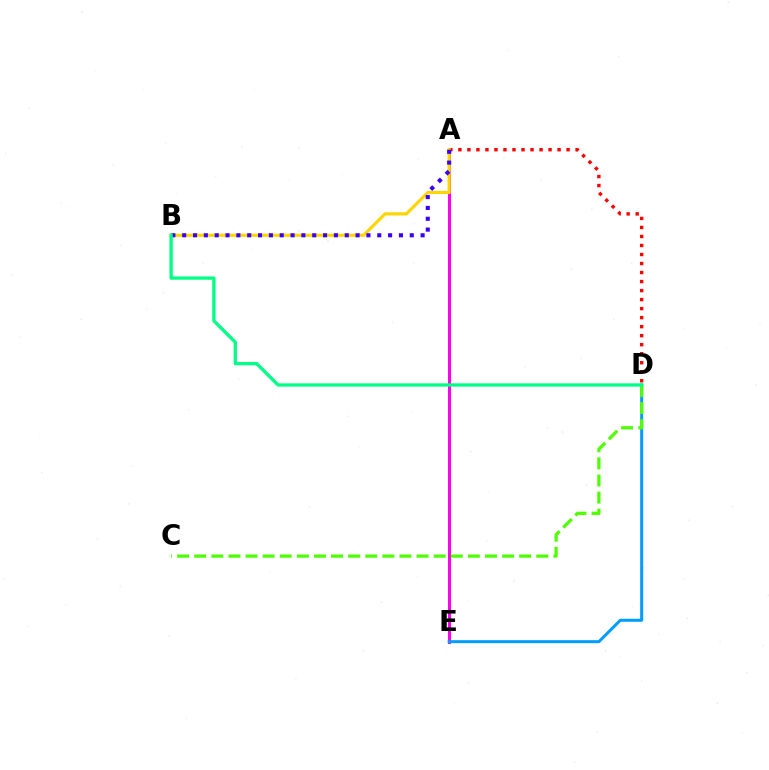{('A', 'D'): [{'color': '#ff0000', 'line_style': 'dotted', 'thickness': 2.45}], ('A', 'E'): [{'color': '#ff00ed', 'line_style': 'solid', 'thickness': 2.18}], ('A', 'B'): [{'color': '#ffd500', 'line_style': 'solid', 'thickness': 2.29}, {'color': '#3700ff', 'line_style': 'dotted', 'thickness': 2.94}], ('D', 'E'): [{'color': '#009eff', 'line_style': 'solid', 'thickness': 2.17}], ('C', 'D'): [{'color': '#4fff00', 'line_style': 'dashed', 'thickness': 2.32}], ('B', 'D'): [{'color': '#00ff86', 'line_style': 'solid', 'thickness': 2.37}]}